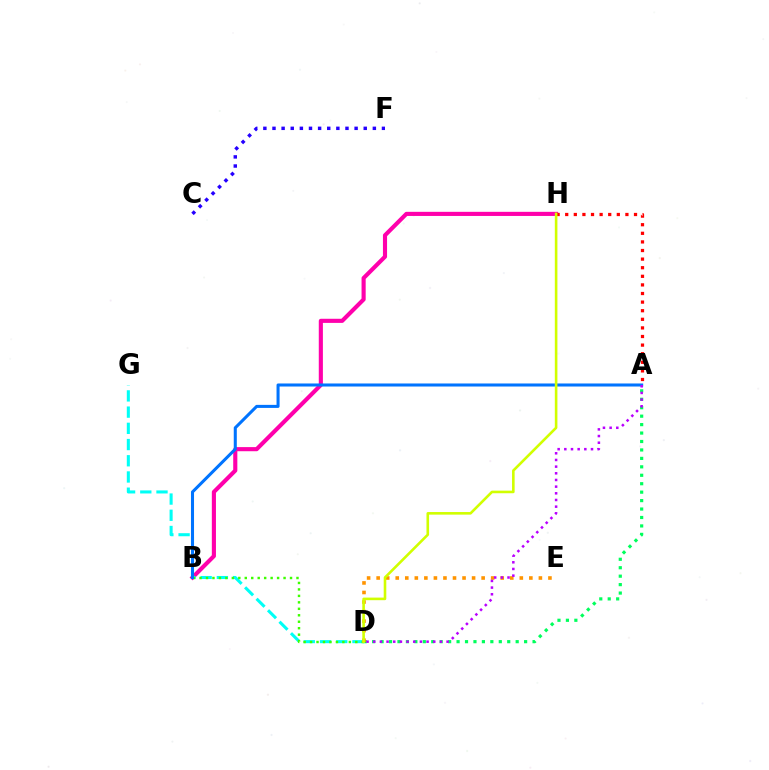{('B', 'H'): [{'color': '#ff00ac', 'line_style': 'solid', 'thickness': 2.97}], ('C', 'F'): [{'color': '#2500ff', 'line_style': 'dotted', 'thickness': 2.48}], ('D', 'G'): [{'color': '#00fff6', 'line_style': 'dashed', 'thickness': 2.2}], ('A', 'D'): [{'color': '#00ff5c', 'line_style': 'dotted', 'thickness': 2.29}, {'color': '#b900ff', 'line_style': 'dotted', 'thickness': 1.81}], ('A', 'H'): [{'color': '#ff0000', 'line_style': 'dotted', 'thickness': 2.34}], ('B', 'D'): [{'color': '#3dff00', 'line_style': 'dotted', 'thickness': 1.76}], ('A', 'B'): [{'color': '#0074ff', 'line_style': 'solid', 'thickness': 2.19}], ('D', 'E'): [{'color': '#ff9400', 'line_style': 'dotted', 'thickness': 2.59}], ('D', 'H'): [{'color': '#d1ff00', 'line_style': 'solid', 'thickness': 1.87}]}